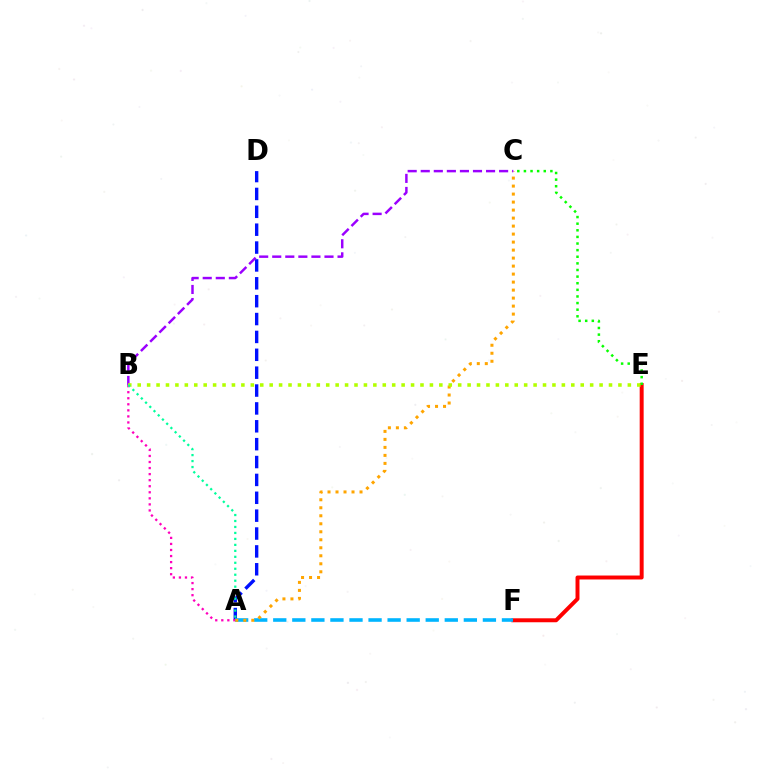{('E', 'F'): [{'color': '#ff0000', 'line_style': 'solid', 'thickness': 2.85}], ('C', 'E'): [{'color': '#08ff00', 'line_style': 'dotted', 'thickness': 1.8}], ('A', 'D'): [{'color': '#0010ff', 'line_style': 'dashed', 'thickness': 2.43}], ('A', 'B'): [{'color': '#ff00bd', 'line_style': 'dotted', 'thickness': 1.64}, {'color': '#00ff9d', 'line_style': 'dotted', 'thickness': 1.62}], ('A', 'F'): [{'color': '#00b5ff', 'line_style': 'dashed', 'thickness': 2.59}], ('A', 'C'): [{'color': '#ffa500', 'line_style': 'dotted', 'thickness': 2.17}], ('B', 'C'): [{'color': '#9b00ff', 'line_style': 'dashed', 'thickness': 1.77}], ('B', 'E'): [{'color': '#b3ff00', 'line_style': 'dotted', 'thickness': 2.56}]}